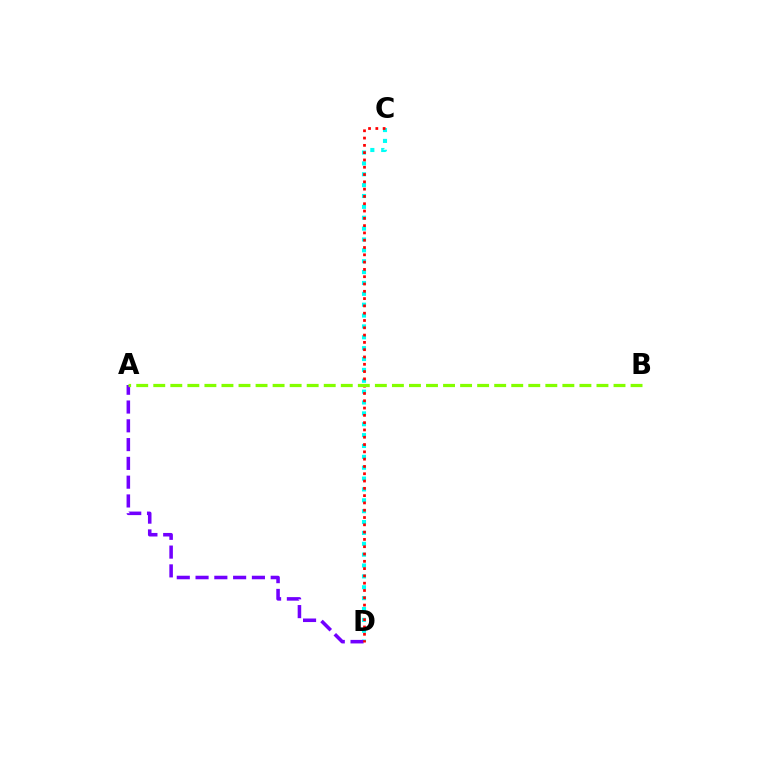{('C', 'D'): [{'color': '#00fff6', 'line_style': 'dotted', 'thickness': 2.95}, {'color': '#ff0000', 'line_style': 'dotted', 'thickness': 1.98}], ('A', 'D'): [{'color': '#7200ff', 'line_style': 'dashed', 'thickness': 2.55}], ('A', 'B'): [{'color': '#84ff00', 'line_style': 'dashed', 'thickness': 2.32}]}